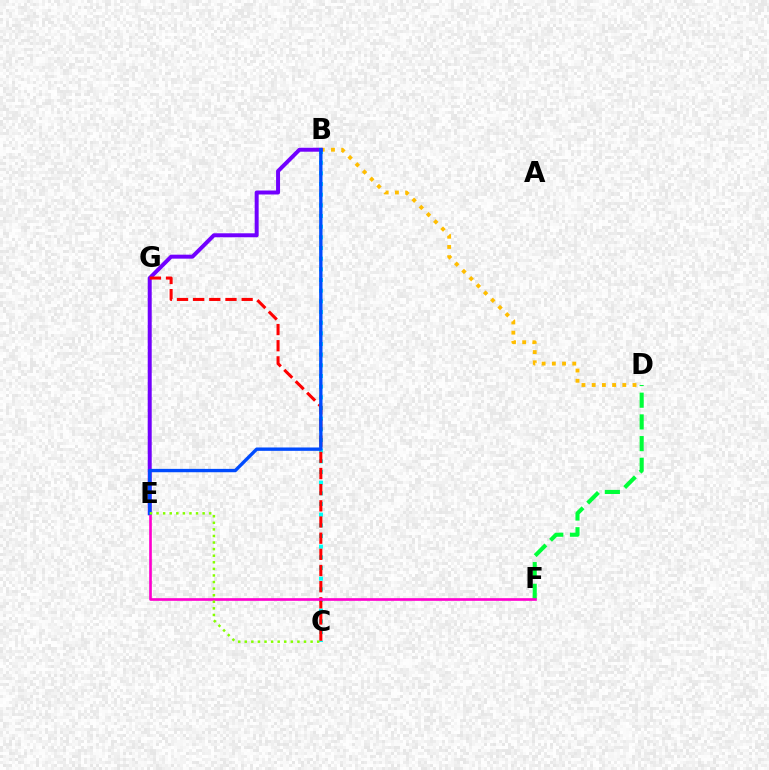{('B', 'D'): [{'color': '#ffbd00', 'line_style': 'dotted', 'thickness': 2.77}], ('B', 'C'): [{'color': '#00fff6', 'line_style': 'dotted', 'thickness': 2.9}], ('D', 'F'): [{'color': '#00ff39', 'line_style': 'dashed', 'thickness': 2.95}], ('B', 'E'): [{'color': '#7200ff', 'line_style': 'solid', 'thickness': 2.86}, {'color': '#004bff', 'line_style': 'solid', 'thickness': 2.42}], ('C', 'G'): [{'color': '#ff0000', 'line_style': 'dashed', 'thickness': 2.2}], ('E', 'F'): [{'color': '#ff00cf', 'line_style': 'solid', 'thickness': 1.92}], ('C', 'E'): [{'color': '#84ff00', 'line_style': 'dotted', 'thickness': 1.79}]}